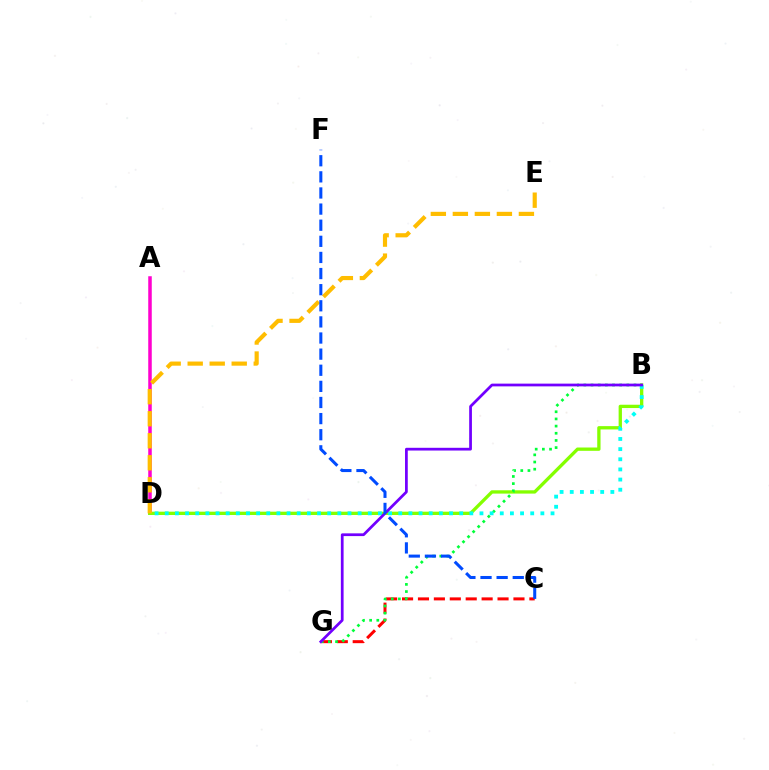{('C', 'G'): [{'color': '#ff0000', 'line_style': 'dashed', 'thickness': 2.16}], ('A', 'D'): [{'color': '#ff00cf', 'line_style': 'solid', 'thickness': 2.53}], ('B', 'D'): [{'color': '#84ff00', 'line_style': 'solid', 'thickness': 2.38}, {'color': '#00fff6', 'line_style': 'dotted', 'thickness': 2.76}], ('B', 'G'): [{'color': '#00ff39', 'line_style': 'dotted', 'thickness': 1.95}, {'color': '#7200ff', 'line_style': 'solid', 'thickness': 1.97}], ('D', 'E'): [{'color': '#ffbd00', 'line_style': 'dashed', 'thickness': 2.99}], ('C', 'F'): [{'color': '#004bff', 'line_style': 'dashed', 'thickness': 2.19}]}